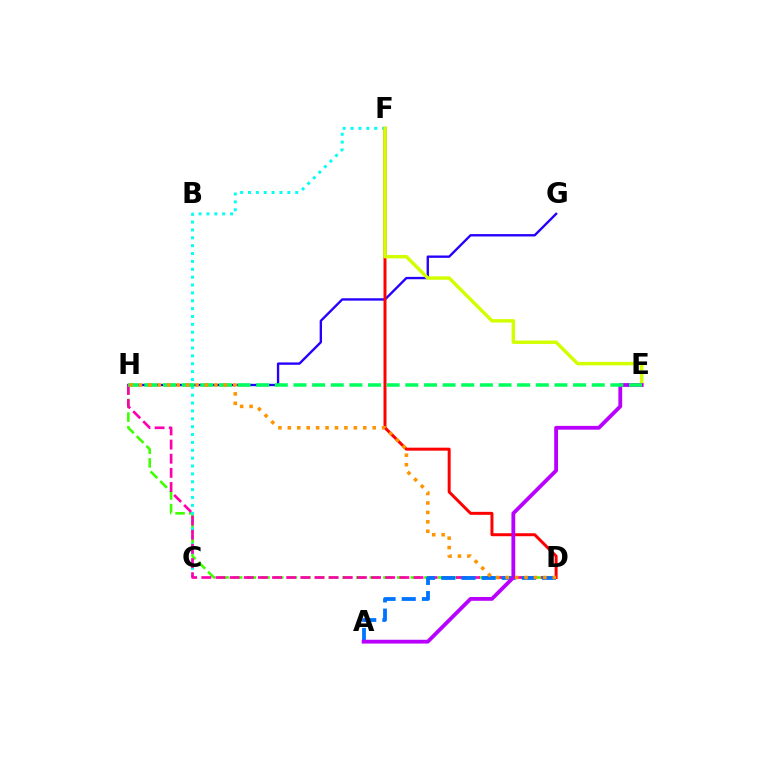{('G', 'H'): [{'color': '#2500ff', 'line_style': 'solid', 'thickness': 1.7}], ('D', 'H'): [{'color': '#3dff00', 'line_style': 'dashed', 'thickness': 1.86}, {'color': '#ff00ac', 'line_style': 'dashed', 'thickness': 1.92}, {'color': '#ff9400', 'line_style': 'dotted', 'thickness': 2.56}], ('C', 'F'): [{'color': '#00fff6', 'line_style': 'dotted', 'thickness': 2.14}], ('D', 'F'): [{'color': '#ff0000', 'line_style': 'solid', 'thickness': 2.15}], ('E', 'F'): [{'color': '#d1ff00', 'line_style': 'solid', 'thickness': 2.48}], ('A', 'D'): [{'color': '#0074ff', 'line_style': 'dashed', 'thickness': 2.74}], ('A', 'E'): [{'color': '#b900ff', 'line_style': 'solid', 'thickness': 2.74}], ('E', 'H'): [{'color': '#00ff5c', 'line_style': 'dashed', 'thickness': 2.53}]}